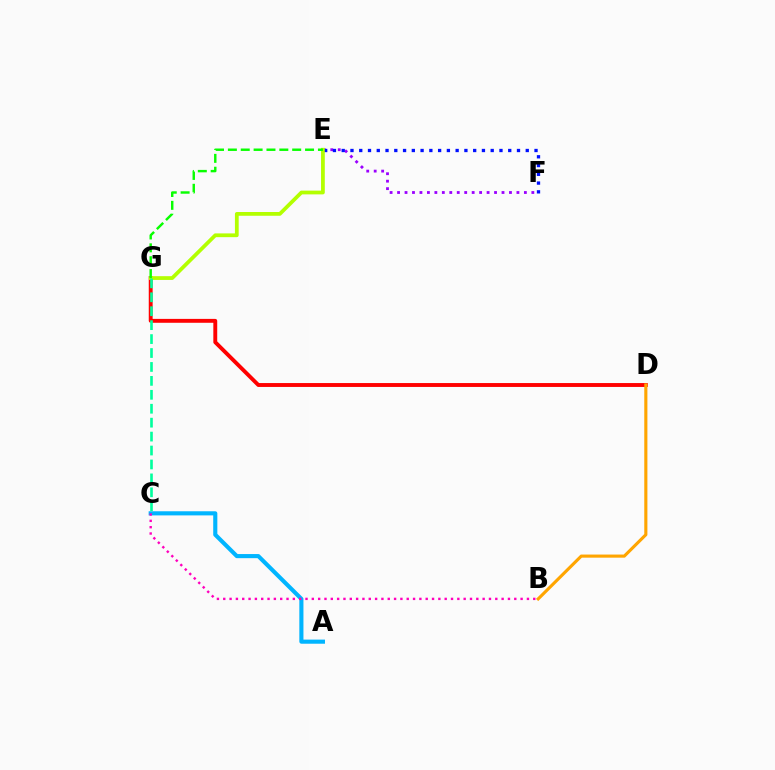{('A', 'C'): [{'color': '#00b5ff', 'line_style': 'solid', 'thickness': 2.96}], ('B', 'C'): [{'color': '#ff00bd', 'line_style': 'dotted', 'thickness': 1.72}], ('E', 'F'): [{'color': '#9b00ff', 'line_style': 'dotted', 'thickness': 2.03}, {'color': '#0010ff', 'line_style': 'dotted', 'thickness': 2.38}], ('D', 'G'): [{'color': '#ff0000', 'line_style': 'solid', 'thickness': 2.8}], ('E', 'G'): [{'color': '#b3ff00', 'line_style': 'solid', 'thickness': 2.7}, {'color': '#08ff00', 'line_style': 'dashed', 'thickness': 1.75}], ('B', 'D'): [{'color': '#ffa500', 'line_style': 'solid', 'thickness': 2.25}], ('C', 'G'): [{'color': '#00ff9d', 'line_style': 'dashed', 'thickness': 1.89}]}